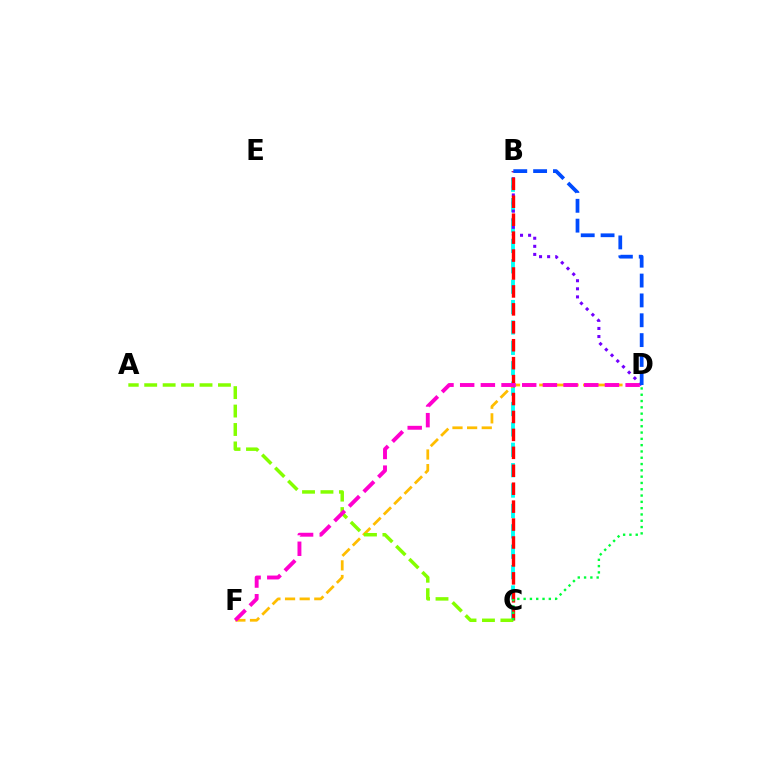{('B', 'C'): [{'color': '#00fff6', 'line_style': 'dashed', 'thickness': 2.77}, {'color': '#ff0000', 'line_style': 'dashed', 'thickness': 2.44}], ('B', 'D'): [{'color': '#7200ff', 'line_style': 'dotted', 'thickness': 2.2}, {'color': '#004bff', 'line_style': 'dashed', 'thickness': 2.7}], ('D', 'F'): [{'color': '#ffbd00', 'line_style': 'dashed', 'thickness': 1.99}, {'color': '#ff00cf', 'line_style': 'dashed', 'thickness': 2.81}], ('A', 'C'): [{'color': '#84ff00', 'line_style': 'dashed', 'thickness': 2.5}], ('C', 'D'): [{'color': '#00ff39', 'line_style': 'dotted', 'thickness': 1.71}]}